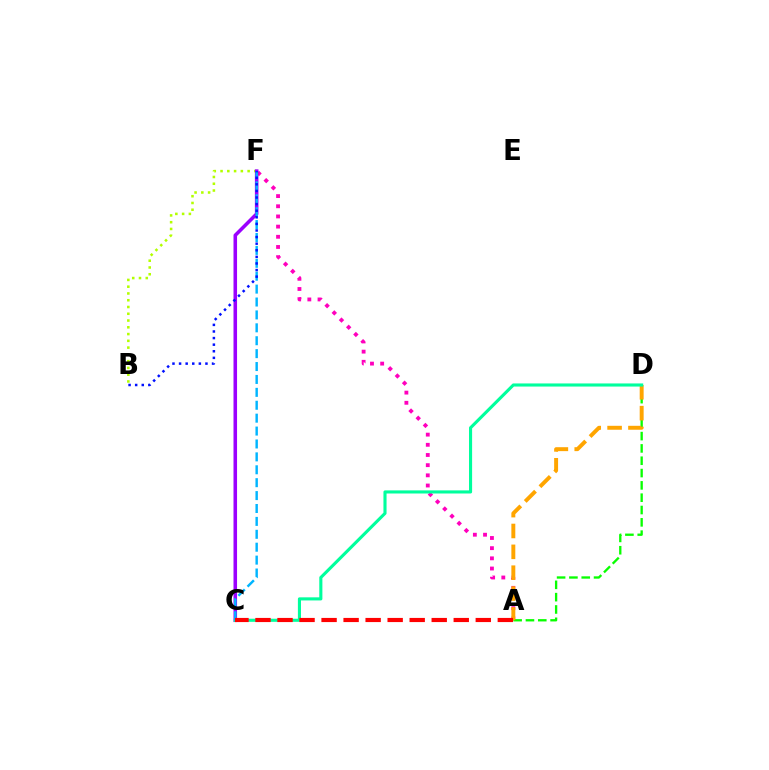{('A', 'F'): [{'color': '#ff00bd', 'line_style': 'dotted', 'thickness': 2.76}], ('B', 'F'): [{'color': '#b3ff00', 'line_style': 'dotted', 'thickness': 1.84}, {'color': '#0010ff', 'line_style': 'dotted', 'thickness': 1.79}], ('A', 'D'): [{'color': '#08ff00', 'line_style': 'dashed', 'thickness': 1.67}, {'color': '#ffa500', 'line_style': 'dashed', 'thickness': 2.83}], ('C', 'F'): [{'color': '#9b00ff', 'line_style': 'solid', 'thickness': 2.56}, {'color': '#00b5ff', 'line_style': 'dashed', 'thickness': 1.75}], ('C', 'D'): [{'color': '#00ff9d', 'line_style': 'solid', 'thickness': 2.24}], ('A', 'C'): [{'color': '#ff0000', 'line_style': 'dashed', 'thickness': 2.99}]}